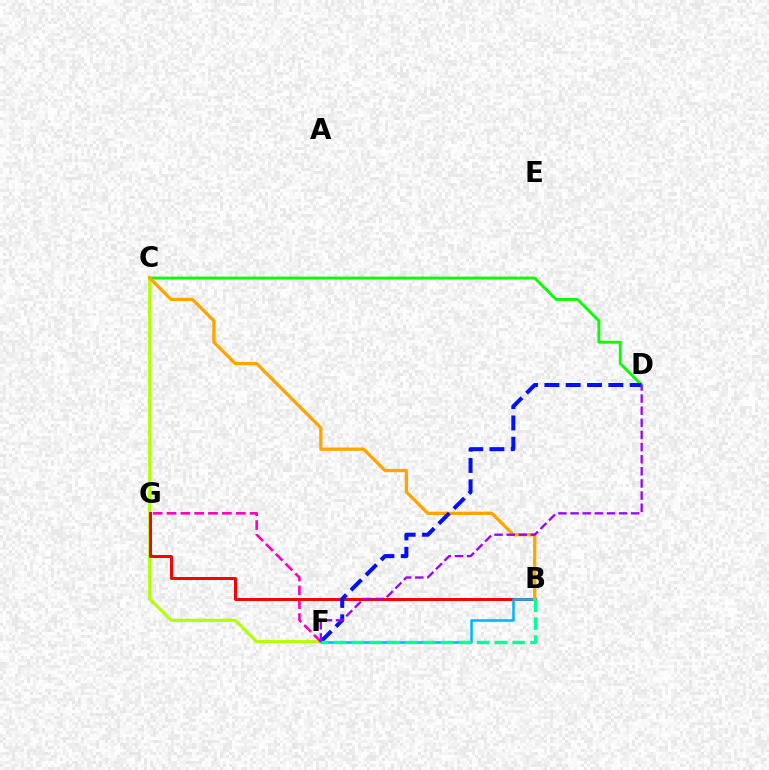{('C', 'D'): [{'color': '#08ff00', 'line_style': 'solid', 'thickness': 2.07}], ('C', 'F'): [{'color': '#b3ff00', 'line_style': 'solid', 'thickness': 2.26}], ('F', 'G'): [{'color': '#ff00bd', 'line_style': 'dashed', 'thickness': 1.88}], ('B', 'G'): [{'color': '#ff0000', 'line_style': 'solid', 'thickness': 2.16}], ('B', 'F'): [{'color': '#00b5ff', 'line_style': 'solid', 'thickness': 1.83}, {'color': '#00ff9d', 'line_style': 'dashed', 'thickness': 2.43}], ('B', 'C'): [{'color': '#ffa500', 'line_style': 'solid', 'thickness': 2.37}], ('D', 'F'): [{'color': '#0010ff', 'line_style': 'dashed', 'thickness': 2.9}, {'color': '#9b00ff', 'line_style': 'dashed', 'thickness': 1.65}]}